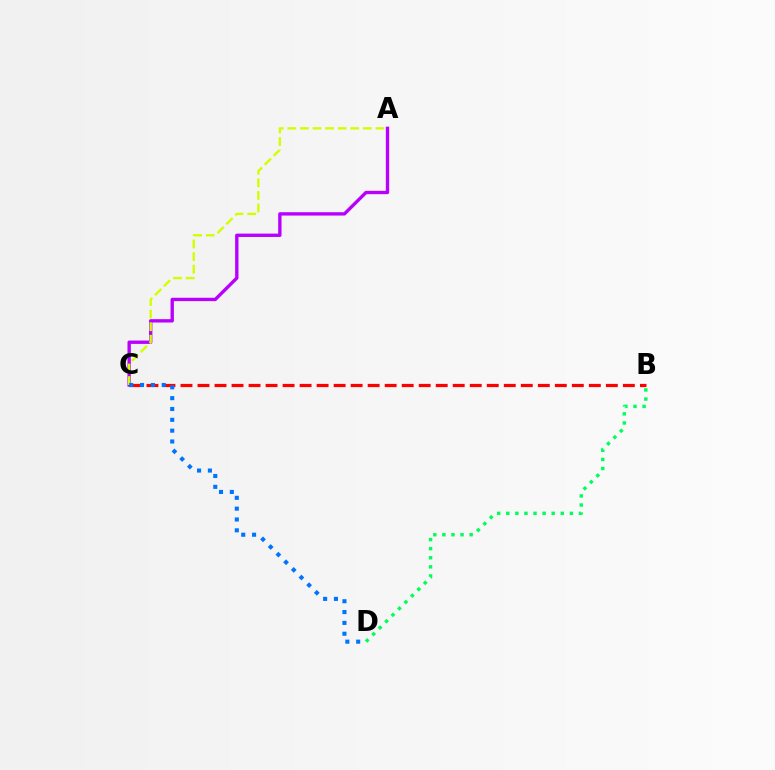{('A', 'C'): [{'color': '#b900ff', 'line_style': 'solid', 'thickness': 2.42}, {'color': '#d1ff00', 'line_style': 'dashed', 'thickness': 1.71}], ('B', 'D'): [{'color': '#00ff5c', 'line_style': 'dotted', 'thickness': 2.47}], ('B', 'C'): [{'color': '#ff0000', 'line_style': 'dashed', 'thickness': 2.31}], ('C', 'D'): [{'color': '#0074ff', 'line_style': 'dotted', 'thickness': 2.94}]}